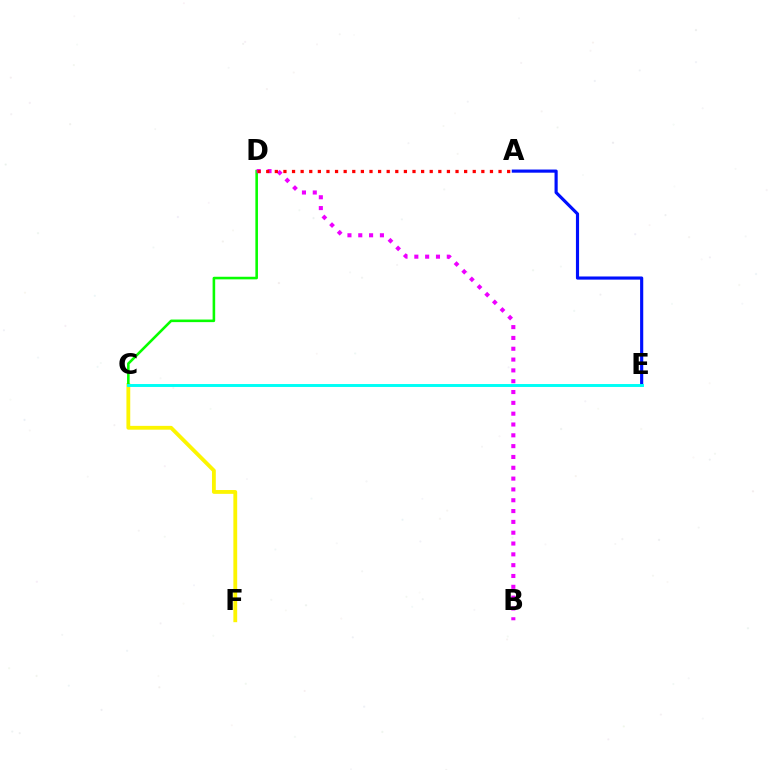{('C', 'F'): [{'color': '#fcf500', 'line_style': 'solid', 'thickness': 2.75}], ('A', 'E'): [{'color': '#0010ff', 'line_style': 'solid', 'thickness': 2.27}], ('C', 'D'): [{'color': '#08ff00', 'line_style': 'solid', 'thickness': 1.86}], ('C', 'E'): [{'color': '#00fff6', 'line_style': 'solid', 'thickness': 2.12}], ('B', 'D'): [{'color': '#ee00ff', 'line_style': 'dotted', 'thickness': 2.94}], ('A', 'D'): [{'color': '#ff0000', 'line_style': 'dotted', 'thickness': 2.34}]}